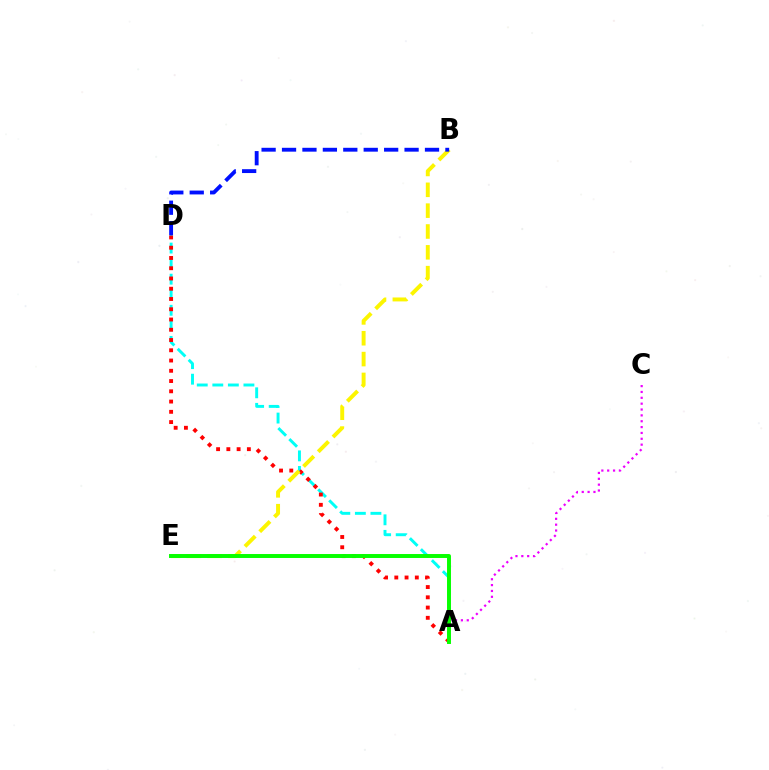{('A', 'C'): [{'color': '#ee00ff', 'line_style': 'dotted', 'thickness': 1.59}], ('A', 'D'): [{'color': '#00fff6', 'line_style': 'dashed', 'thickness': 2.11}, {'color': '#ff0000', 'line_style': 'dotted', 'thickness': 2.79}], ('B', 'E'): [{'color': '#fcf500', 'line_style': 'dashed', 'thickness': 2.83}], ('B', 'D'): [{'color': '#0010ff', 'line_style': 'dashed', 'thickness': 2.77}], ('A', 'E'): [{'color': '#08ff00', 'line_style': 'solid', 'thickness': 2.84}]}